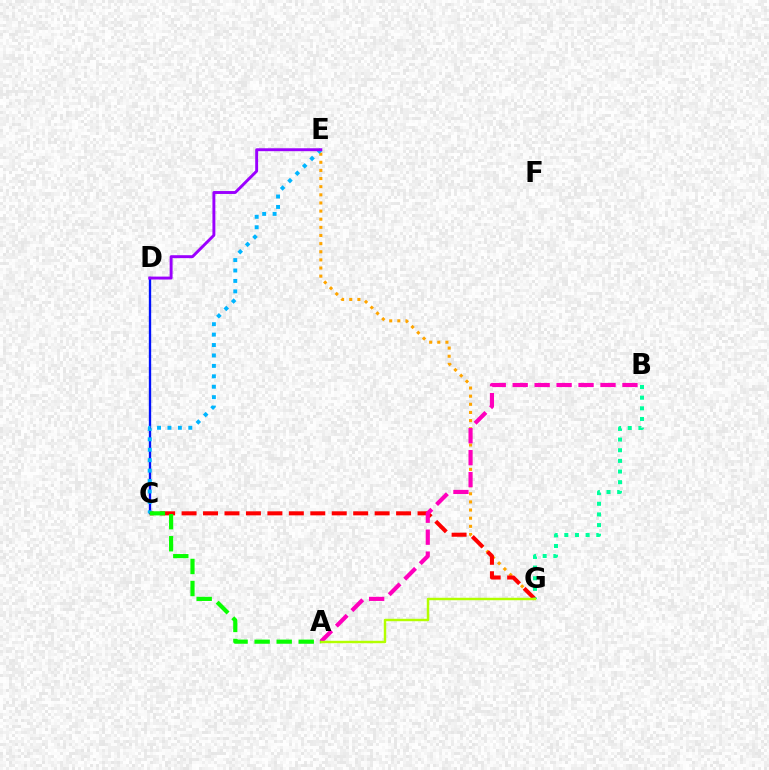{('E', 'G'): [{'color': '#ffa500', 'line_style': 'dotted', 'thickness': 2.21}], ('C', 'G'): [{'color': '#ff0000', 'line_style': 'dashed', 'thickness': 2.91}], ('C', 'D'): [{'color': '#0010ff', 'line_style': 'solid', 'thickness': 1.69}], ('B', 'G'): [{'color': '#00ff9d', 'line_style': 'dotted', 'thickness': 2.89}], ('C', 'E'): [{'color': '#00b5ff', 'line_style': 'dotted', 'thickness': 2.83}], ('D', 'E'): [{'color': '#9b00ff', 'line_style': 'solid', 'thickness': 2.1}], ('A', 'B'): [{'color': '#ff00bd', 'line_style': 'dashed', 'thickness': 2.98}], ('A', 'G'): [{'color': '#b3ff00', 'line_style': 'solid', 'thickness': 1.76}], ('A', 'C'): [{'color': '#08ff00', 'line_style': 'dashed', 'thickness': 3.0}]}